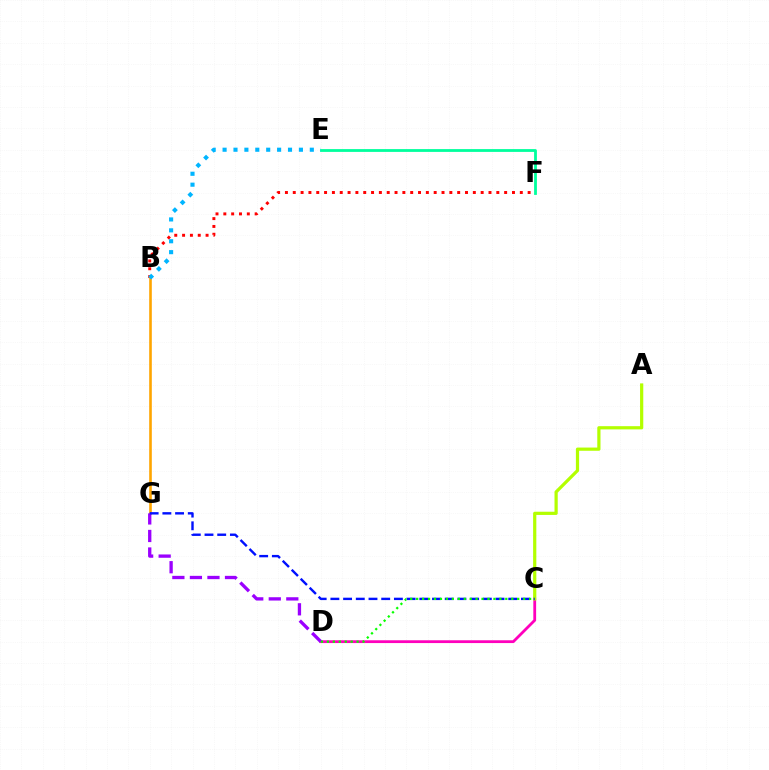{('C', 'D'): [{'color': '#ff00bd', 'line_style': 'solid', 'thickness': 2.01}, {'color': '#08ff00', 'line_style': 'dotted', 'thickness': 1.61}], ('A', 'C'): [{'color': '#b3ff00', 'line_style': 'solid', 'thickness': 2.31}], ('B', 'F'): [{'color': '#ff0000', 'line_style': 'dotted', 'thickness': 2.13}], ('E', 'F'): [{'color': '#00ff9d', 'line_style': 'solid', 'thickness': 2.02}], ('B', 'G'): [{'color': '#ffa500', 'line_style': 'solid', 'thickness': 1.88}], ('D', 'G'): [{'color': '#9b00ff', 'line_style': 'dashed', 'thickness': 2.38}], ('C', 'G'): [{'color': '#0010ff', 'line_style': 'dashed', 'thickness': 1.73}], ('B', 'E'): [{'color': '#00b5ff', 'line_style': 'dotted', 'thickness': 2.96}]}